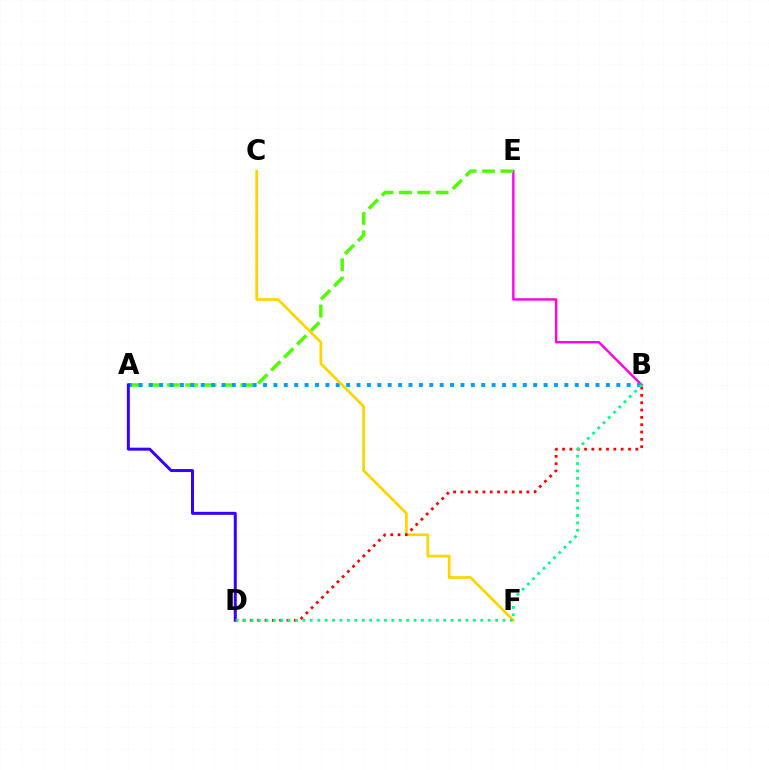{('B', 'E'): [{'color': '#ff00ed', 'line_style': 'solid', 'thickness': 1.73}], ('A', 'E'): [{'color': '#4fff00', 'line_style': 'dashed', 'thickness': 2.5}], ('A', 'B'): [{'color': '#009eff', 'line_style': 'dotted', 'thickness': 2.82}], ('C', 'F'): [{'color': '#ffd500', 'line_style': 'solid', 'thickness': 1.95}], ('A', 'D'): [{'color': '#3700ff', 'line_style': 'solid', 'thickness': 2.15}], ('B', 'D'): [{'color': '#ff0000', 'line_style': 'dotted', 'thickness': 1.99}, {'color': '#00ff86', 'line_style': 'dotted', 'thickness': 2.01}]}